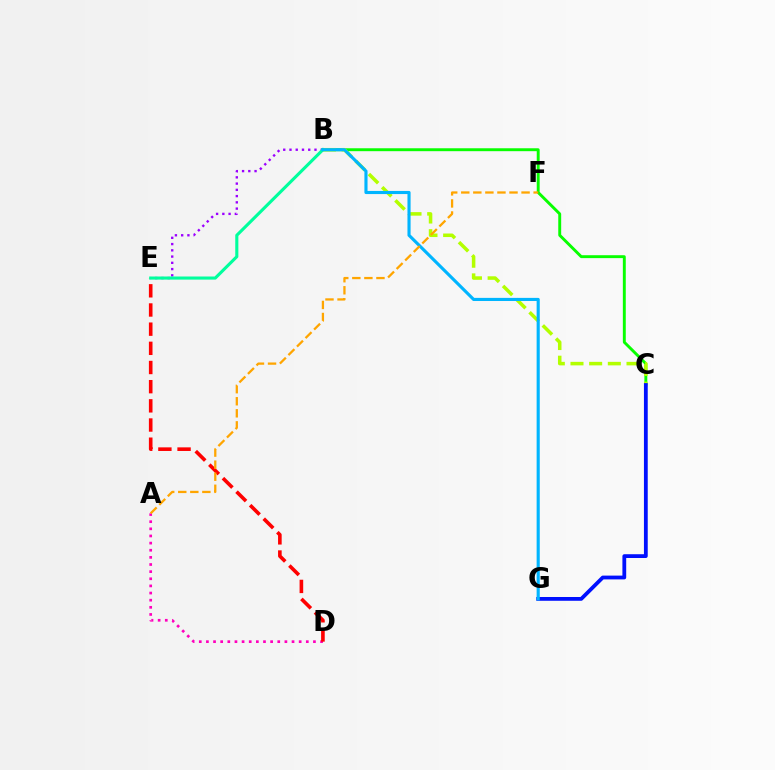{('A', 'D'): [{'color': '#ff00bd', 'line_style': 'dotted', 'thickness': 1.94}], ('B', 'C'): [{'color': '#08ff00', 'line_style': 'solid', 'thickness': 2.1}, {'color': '#b3ff00', 'line_style': 'dashed', 'thickness': 2.54}], ('D', 'E'): [{'color': '#ff0000', 'line_style': 'dashed', 'thickness': 2.6}], ('C', 'G'): [{'color': '#0010ff', 'line_style': 'solid', 'thickness': 2.73}], ('B', 'E'): [{'color': '#9b00ff', 'line_style': 'dotted', 'thickness': 1.7}, {'color': '#00ff9d', 'line_style': 'solid', 'thickness': 2.23}], ('B', 'G'): [{'color': '#00b5ff', 'line_style': 'solid', 'thickness': 2.25}], ('A', 'F'): [{'color': '#ffa500', 'line_style': 'dashed', 'thickness': 1.64}]}